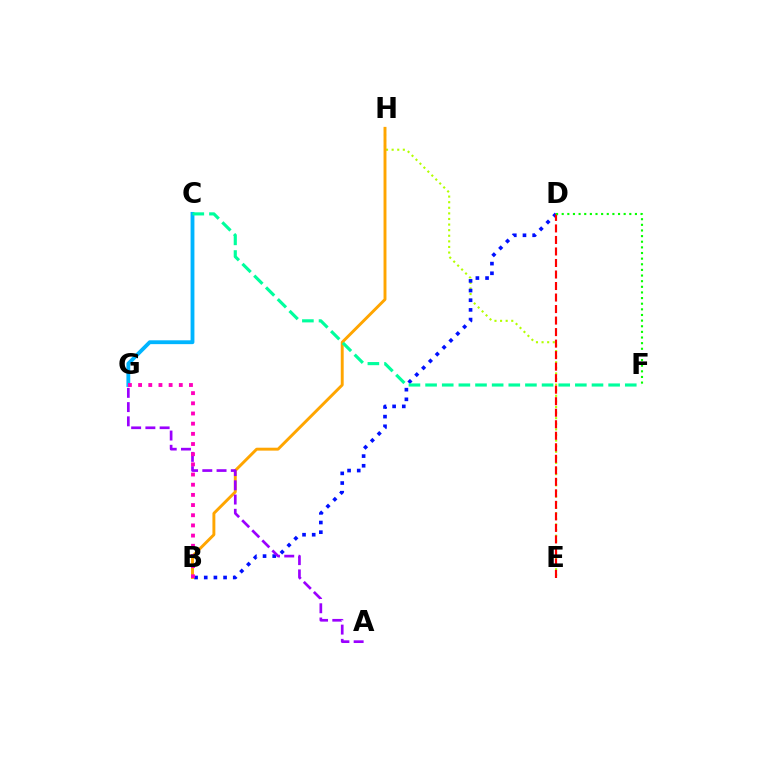{('E', 'H'): [{'color': '#b3ff00', 'line_style': 'dotted', 'thickness': 1.52}], ('B', 'D'): [{'color': '#0010ff', 'line_style': 'dotted', 'thickness': 2.63}], ('B', 'H'): [{'color': '#ffa500', 'line_style': 'solid', 'thickness': 2.1}], ('D', 'E'): [{'color': '#ff0000', 'line_style': 'dashed', 'thickness': 1.56}], ('C', 'G'): [{'color': '#00b5ff', 'line_style': 'solid', 'thickness': 2.76}], ('A', 'G'): [{'color': '#9b00ff', 'line_style': 'dashed', 'thickness': 1.93}], ('C', 'F'): [{'color': '#00ff9d', 'line_style': 'dashed', 'thickness': 2.26}], ('B', 'G'): [{'color': '#ff00bd', 'line_style': 'dotted', 'thickness': 2.76}], ('D', 'F'): [{'color': '#08ff00', 'line_style': 'dotted', 'thickness': 1.53}]}